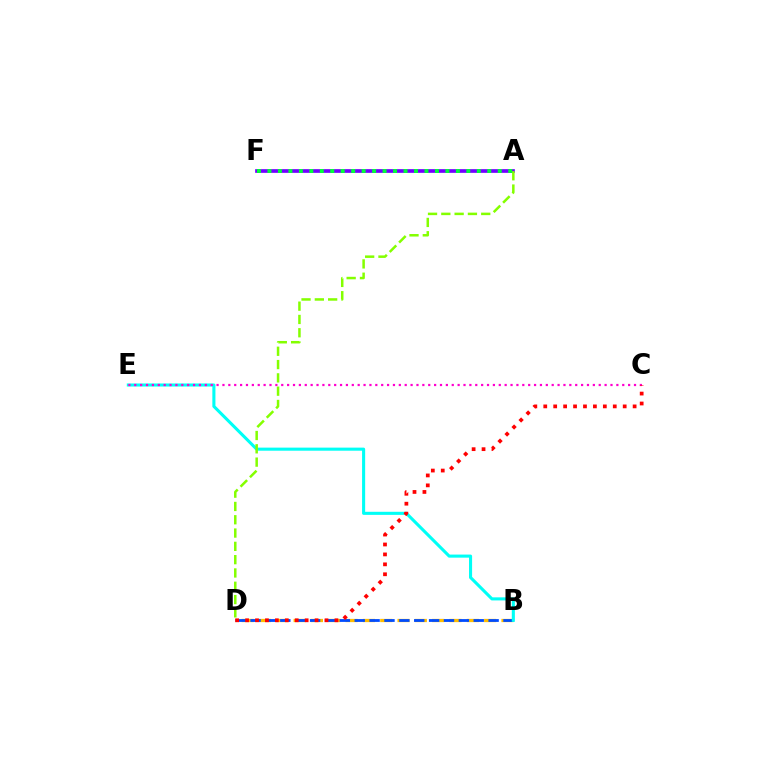{('B', 'D'): [{'color': '#ffbd00', 'line_style': 'dashed', 'thickness': 2.35}, {'color': '#004bff', 'line_style': 'dashed', 'thickness': 2.02}], ('A', 'F'): [{'color': '#7200ff', 'line_style': 'solid', 'thickness': 2.66}, {'color': '#00ff39', 'line_style': 'dotted', 'thickness': 2.84}], ('B', 'E'): [{'color': '#00fff6', 'line_style': 'solid', 'thickness': 2.22}], ('C', 'E'): [{'color': '#ff00cf', 'line_style': 'dotted', 'thickness': 1.6}], ('A', 'D'): [{'color': '#84ff00', 'line_style': 'dashed', 'thickness': 1.81}], ('C', 'D'): [{'color': '#ff0000', 'line_style': 'dotted', 'thickness': 2.7}]}